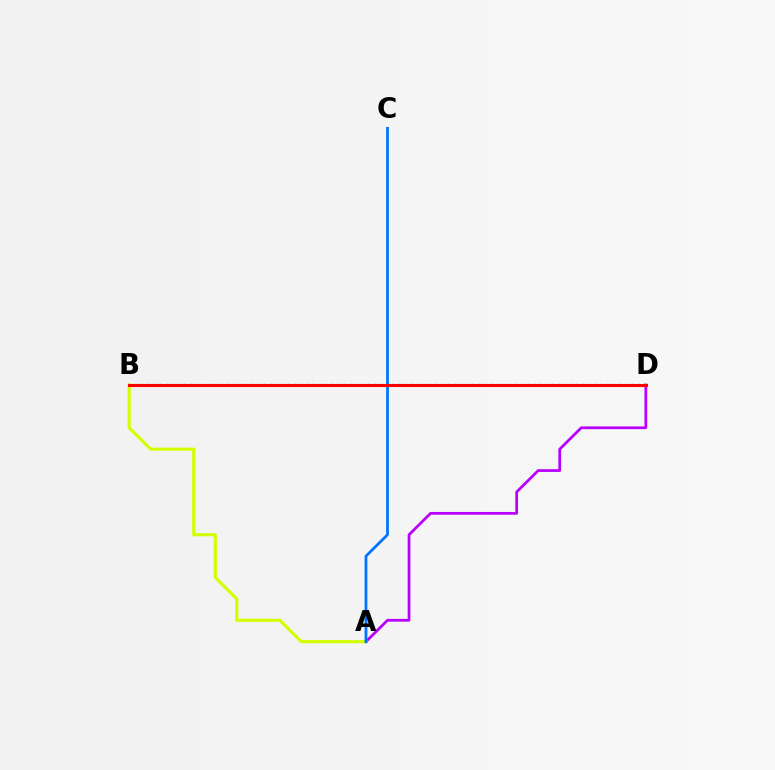{('A', 'D'): [{'color': '#b900ff', 'line_style': 'solid', 'thickness': 1.98}], ('A', 'B'): [{'color': '#d1ff00', 'line_style': 'solid', 'thickness': 2.26}], ('B', 'D'): [{'color': '#00ff5c', 'line_style': 'dotted', 'thickness': 1.67}, {'color': '#ff0000', 'line_style': 'solid', 'thickness': 2.22}], ('A', 'C'): [{'color': '#0074ff', 'line_style': 'solid', 'thickness': 1.99}]}